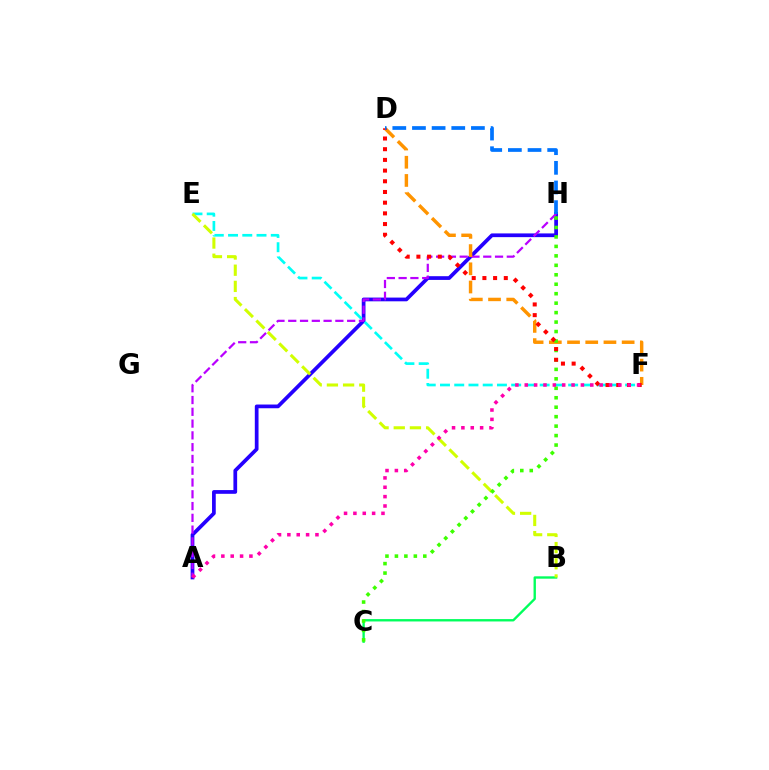{('A', 'H'): [{'color': '#2500ff', 'line_style': 'solid', 'thickness': 2.68}, {'color': '#b900ff', 'line_style': 'dashed', 'thickness': 1.6}], ('E', 'F'): [{'color': '#00fff6', 'line_style': 'dashed', 'thickness': 1.93}], ('B', 'C'): [{'color': '#00ff5c', 'line_style': 'solid', 'thickness': 1.7}], ('B', 'E'): [{'color': '#d1ff00', 'line_style': 'dashed', 'thickness': 2.2}], ('D', 'F'): [{'color': '#ff9400', 'line_style': 'dashed', 'thickness': 2.47}, {'color': '#ff0000', 'line_style': 'dotted', 'thickness': 2.91}], ('C', 'H'): [{'color': '#3dff00', 'line_style': 'dotted', 'thickness': 2.57}], ('A', 'F'): [{'color': '#ff00ac', 'line_style': 'dotted', 'thickness': 2.54}], ('D', 'H'): [{'color': '#0074ff', 'line_style': 'dashed', 'thickness': 2.67}]}